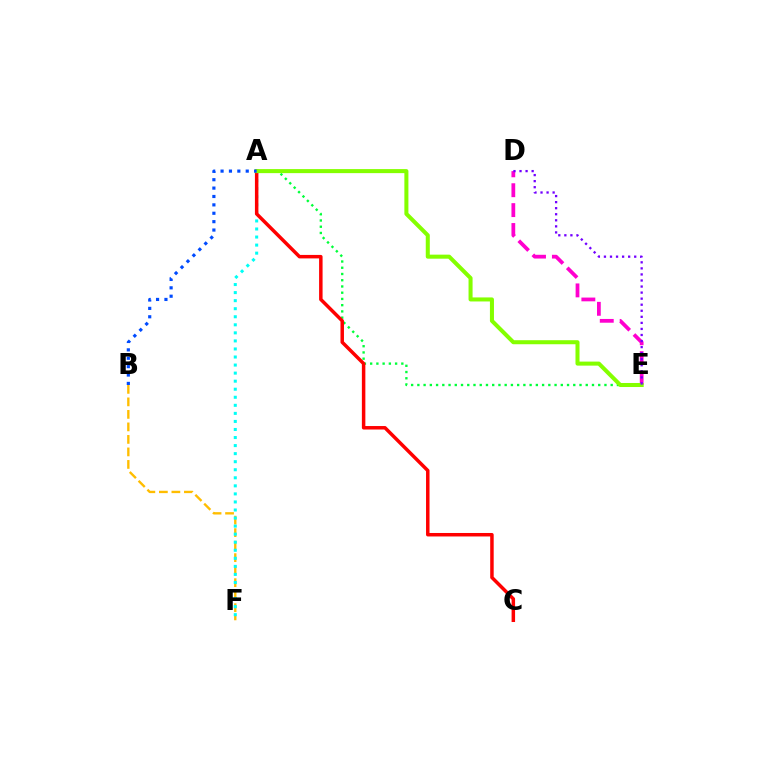{('B', 'F'): [{'color': '#ffbd00', 'line_style': 'dashed', 'thickness': 1.7}], ('A', 'E'): [{'color': '#00ff39', 'line_style': 'dotted', 'thickness': 1.69}, {'color': '#84ff00', 'line_style': 'solid', 'thickness': 2.9}], ('A', 'F'): [{'color': '#00fff6', 'line_style': 'dotted', 'thickness': 2.19}], ('D', 'E'): [{'color': '#ff00cf', 'line_style': 'dashed', 'thickness': 2.7}, {'color': '#7200ff', 'line_style': 'dotted', 'thickness': 1.65}], ('A', 'C'): [{'color': '#ff0000', 'line_style': 'solid', 'thickness': 2.51}], ('A', 'B'): [{'color': '#004bff', 'line_style': 'dotted', 'thickness': 2.28}]}